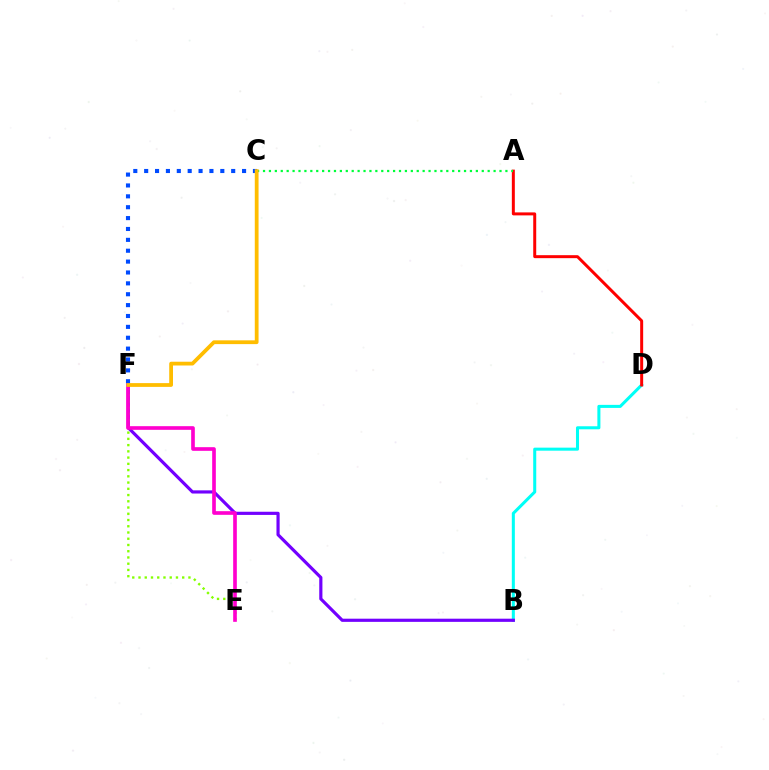{('B', 'D'): [{'color': '#00fff6', 'line_style': 'solid', 'thickness': 2.19}], ('B', 'F'): [{'color': '#7200ff', 'line_style': 'solid', 'thickness': 2.28}], ('E', 'F'): [{'color': '#84ff00', 'line_style': 'dotted', 'thickness': 1.7}, {'color': '#ff00cf', 'line_style': 'solid', 'thickness': 2.63}], ('A', 'D'): [{'color': '#ff0000', 'line_style': 'solid', 'thickness': 2.15}], ('A', 'C'): [{'color': '#00ff39', 'line_style': 'dotted', 'thickness': 1.61}], ('C', 'F'): [{'color': '#004bff', 'line_style': 'dotted', 'thickness': 2.96}, {'color': '#ffbd00', 'line_style': 'solid', 'thickness': 2.72}]}